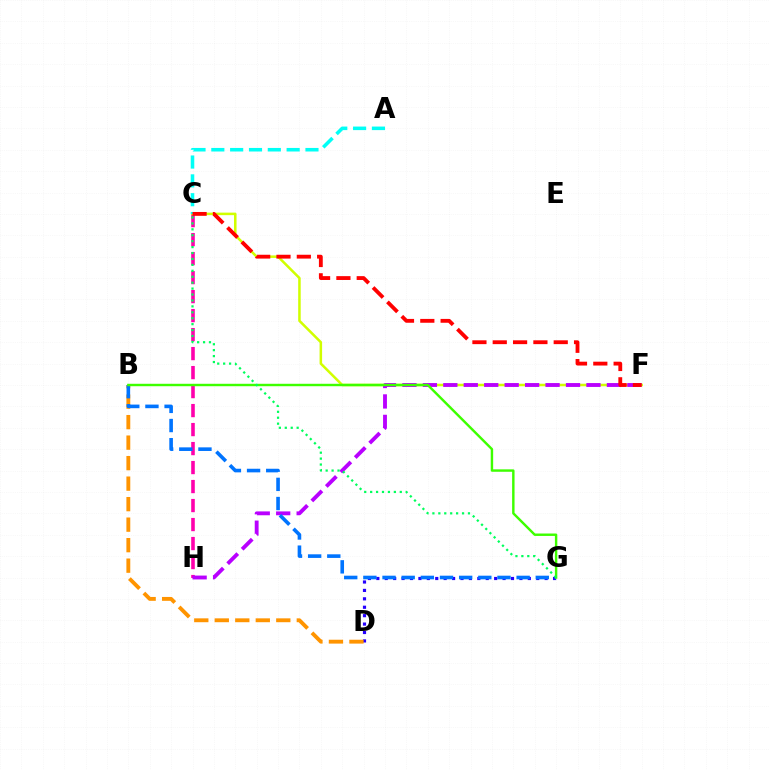{('D', 'G'): [{'color': '#2500ff', 'line_style': 'dotted', 'thickness': 2.29}], ('C', 'H'): [{'color': '#ff00ac', 'line_style': 'dashed', 'thickness': 2.58}], ('C', 'F'): [{'color': '#d1ff00', 'line_style': 'solid', 'thickness': 1.82}, {'color': '#ff0000', 'line_style': 'dashed', 'thickness': 2.76}], ('A', 'C'): [{'color': '#00fff6', 'line_style': 'dashed', 'thickness': 2.56}], ('F', 'H'): [{'color': '#b900ff', 'line_style': 'dashed', 'thickness': 2.78}], ('B', 'D'): [{'color': '#ff9400', 'line_style': 'dashed', 'thickness': 2.79}], ('B', 'G'): [{'color': '#0074ff', 'line_style': 'dashed', 'thickness': 2.6}, {'color': '#3dff00', 'line_style': 'solid', 'thickness': 1.75}], ('C', 'G'): [{'color': '#00ff5c', 'line_style': 'dotted', 'thickness': 1.61}]}